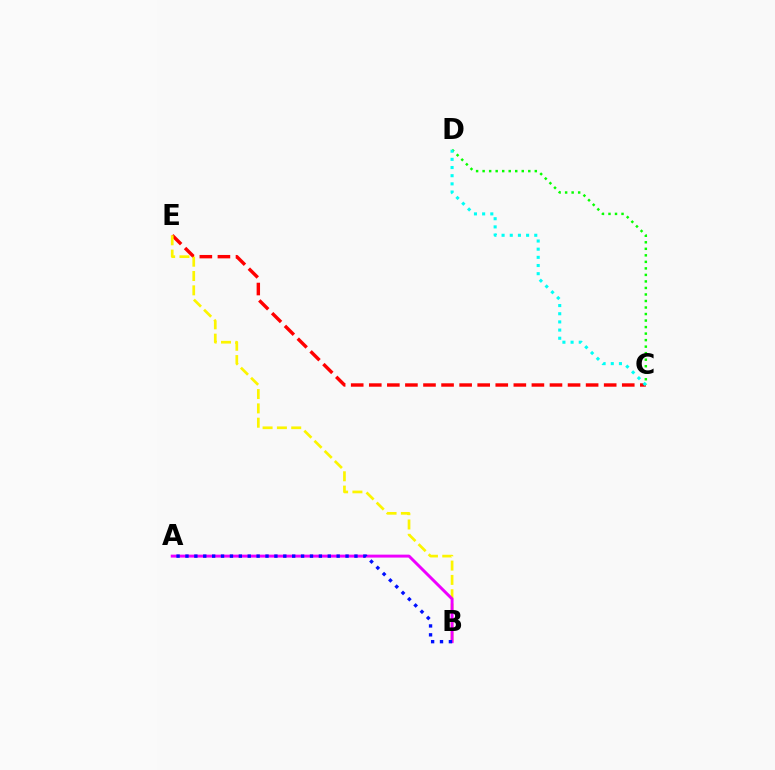{('C', 'E'): [{'color': '#ff0000', 'line_style': 'dashed', 'thickness': 2.45}], ('C', 'D'): [{'color': '#08ff00', 'line_style': 'dotted', 'thickness': 1.77}, {'color': '#00fff6', 'line_style': 'dotted', 'thickness': 2.22}], ('B', 'E'): [{'color': '#fcf500', 'line_style': 'dashed', 'thickness': 1.95}], ('A', 'B'): [{'color': '#ee00ff', 'line_style': 'solid', 'thickness': 2.12}, {'color': '#0010ff', 'line_style': 'dotted', 'thickness': 2.42}]}